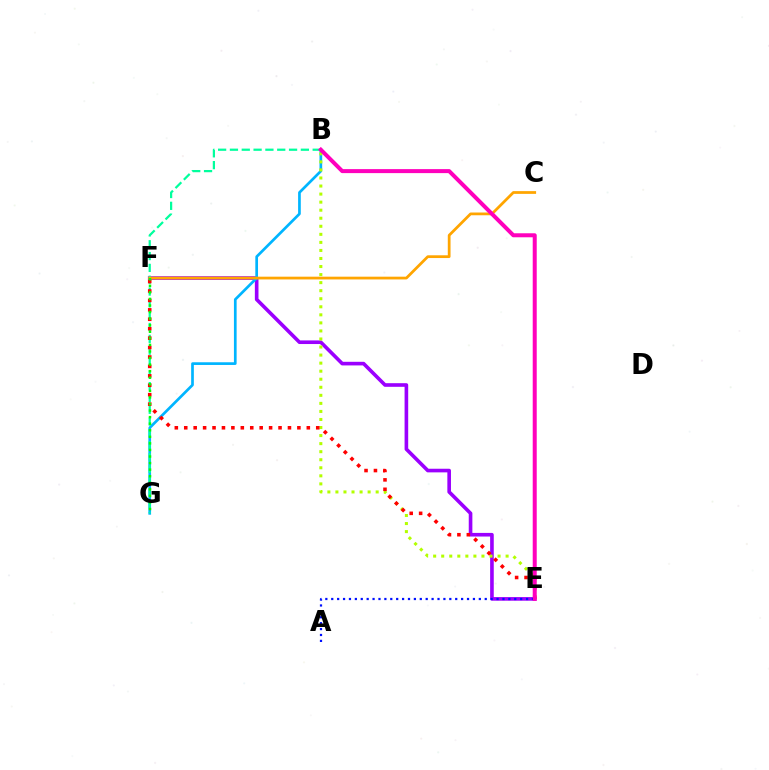{('E', 'F'): [{'color': '#9b00ff', 'line_style': 'solid', 'thickness': 2.61}, {'color': '#ff0000', 'line_style': 'dotted', 'thickness': 2.56}], ('B', 'G'): [{'color': '#00b5ff', 'line_style': 'solid', 'thickness': 1.94}, {'color': '#00ff9d', 'line_style': 'dashed', 'thickness': 1.61}], ('B', 'E'): [{'color': '#b3ff00', 'line_style': 'dotted', 'thickness': 2.19}, {'color': '#ff00bd', 'line_style': 'solid', 'thickness': 2.88}], ('C', 'F'): [{'color': '#ffa500', 'line_style': 'solid', 'thickness': 1.98}], ('A', 'E'): [{'color': '#0010ff', 'line_style': 'dotted', 'thickness': 1.6}], ('F', 'G'): [{'color': '#08ff00', 'line_style': 'dotted', 'thickness': 1.78}]}